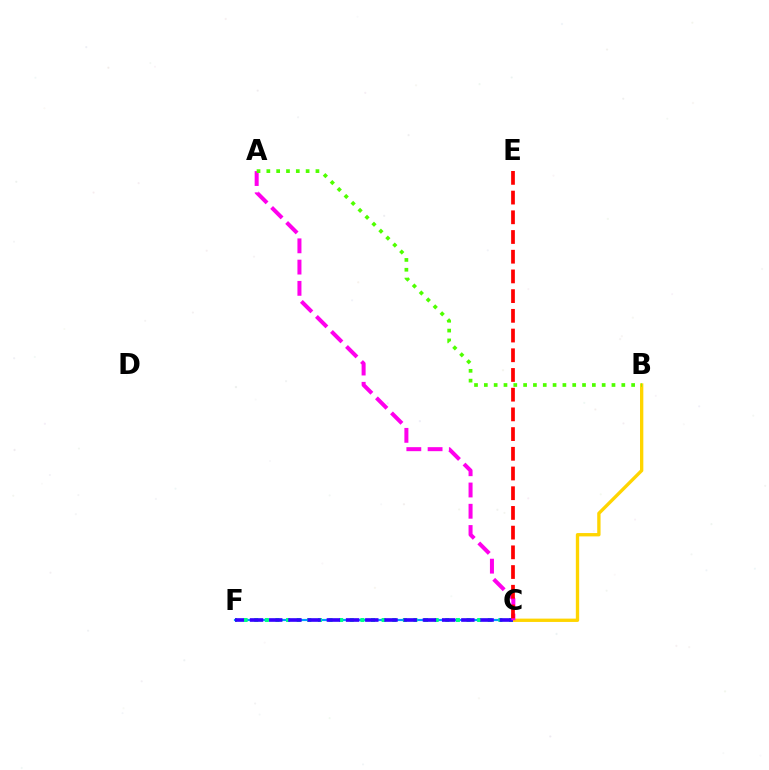{('C', 'F'): [{'color': '#009eff', 'line_style': 'solid', 'thickness': 1.57}, {'color': '#00ff86', 'line_style': 'dotted', 'thickness': 2.88}, {'color': '#3700ff', 'line_style': 'dashed', 'thickness': 2.61}], ('B', 'C'): [{'color': '#ffd500', 'line_style': 'solid', 'thickness': 2.4}], ('A', 'C'): [{'color': '#ff00ed', 'line_style': 'dashed', 'thickness': 2.89}], ('A', 'B'): [{'color': '#4fff00', 'line_style': 'dotted', 'thickness': 2.67}], ('C', 'E'): [{'color': '#ff0000', 'line_style': 'dashed', 'thickness': 2.68}]}